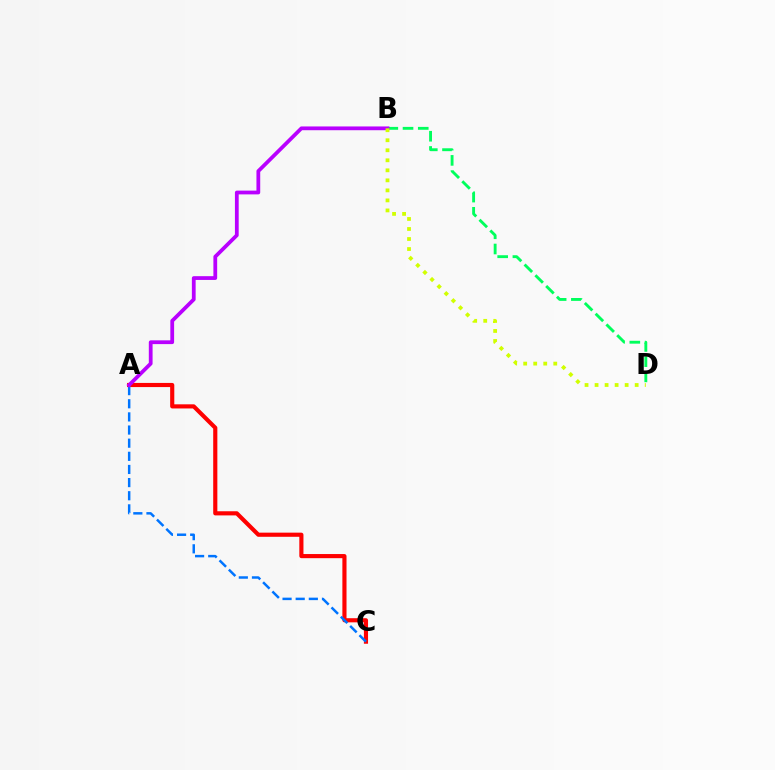{('A', 'C'): [{'color': '#ff0000', 'line_style': 'solid', 'thickness': 2.98}, {'color': '#0074ff', 'line_style': 'dashed', 'thickness': 1.78}], ('B', 'D'): [{'color': '#00ff5c', 'line_style': 'dashed', 'thickness': 2.07}, {'color': '#d1ff00', 'line_style': 'dotted', 'thickness': 2.72}], ('A', 'B'): [{'color': '#b900ff', 'line_style': 'solid', 'thickness': 2.71}]}